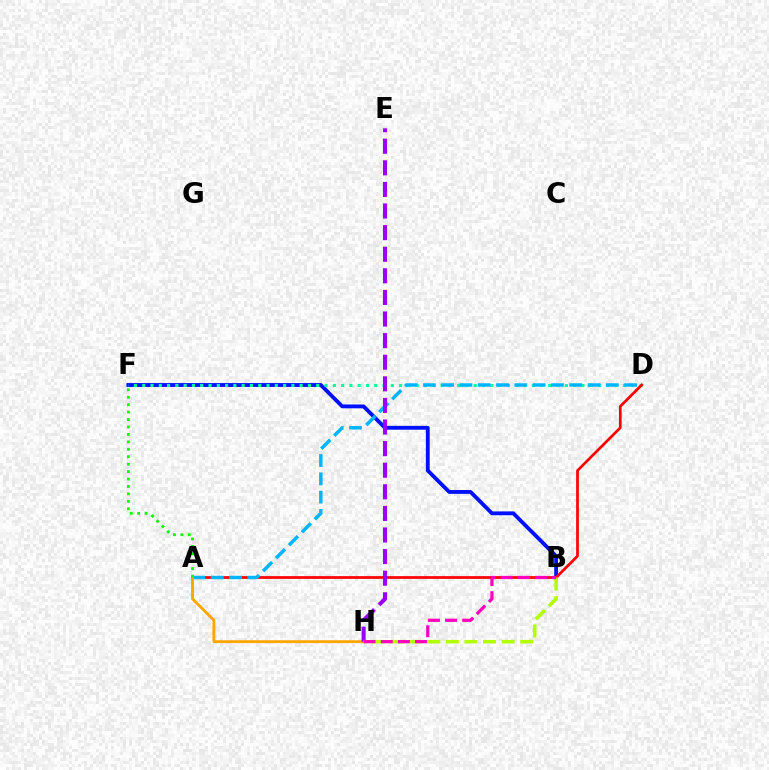{('B', 'F'): [{'color': '#0010ff', 'line_style': 'solid', 'thickness': 2.76}], ('D', 'F'): [{'color': '#00ff9d', 'line_style': 'dotted', 'thickness': 2.25}], ('A', 'D'): [{'color': '#ff0000', 'line_style': 'solid', 'thickness': 1.96}, {'color': '#00b5ff', 'line_style': 'dashed', 'thickness': 2.49}], ('A', 'H'): [{'color': '#ffa500', 'line_style': 'solid', 'thickness': 2.04}], ('E', 'H'): [{'color': '#9b00ff', 'line_style': 'dashed', 'thickness': 2.93}], ('B', 'H'): [{'color': '#b3ff00', 'line_style': 'dashed', 'thickness': 2.53}, {'color': '#ff00bd', 'line_style': 'dashed', 'thickness': 2.33}], ('A', 'F'): [{'color': '#08ff00', 'line_style': 'dotted', 'thickness': 2.02}]}